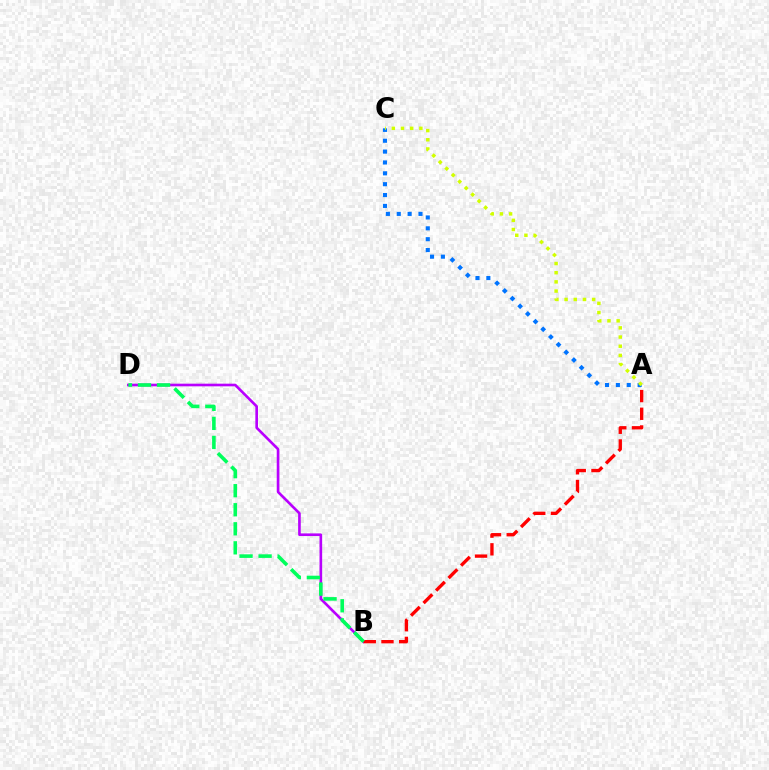{('B', 'D'): [{'color': '#b900ff', 'line_style': 'solid', 'thickness': 1.9}, {'color': '#00ff5c', 'line_style': 'dashed', 'thickness': 2.59}], ('A', 'C'): [{'color': '#0074ff', 'line_style': 'dotted', 'thickness': 2.95}, {'color': '#d1ff00', 'line_style': 'dotted', 'thickness': 2.49}], ('A', 'B'): [{'color': '#ff0000', 'line_style': 'dashed', 'thickness': 2.4}]}